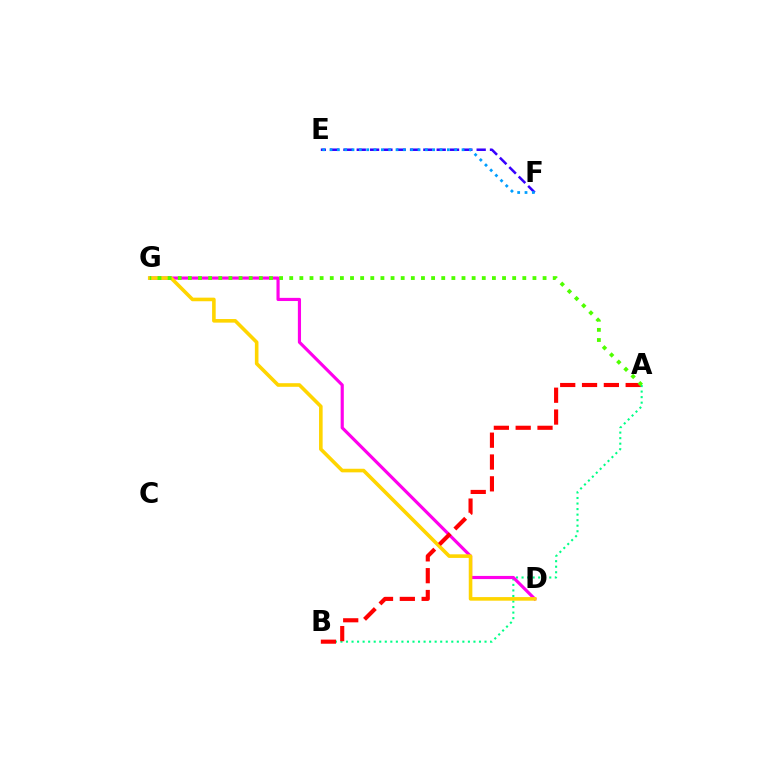{('A', 'B'): [{'color': '#00ff86', 'line_style': 'dotted', 'thickness': 1.51}, {'color': '#ff0000', 'line_style': 'dashed', 'thickness': 2.97}], ('E', 'F'): [{'color': '#3700ff', 'line_style': 'dashed', 'thickness': 1.81}, {'color': '#009eff', 'line_style': 'dotted', 'thickness': 1.99}], ('D', 'G'): [{'color': '#ff00ed', 'line_style': 'solid', 'thickness': 2.27}, {'color': '#ffd500', 'line_style': 'solid', 'thickness': 2.59}], ('A', 'G'): [{'color': '#4fff00', 'line_style': 'dotted', 'thickness': 2.75}]}